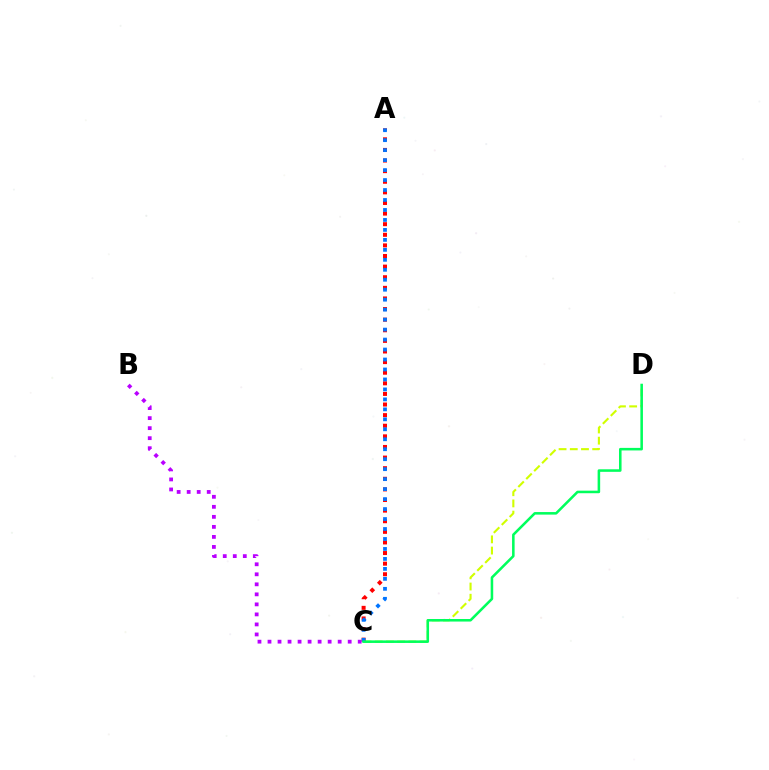{('B', 'C'): [{'color': '#b900ff', 'line_style': 'dotted', 'thickness': 2.72}], ('C', 'D'): [{'color': '#d1ff00', 'line_style': 'dashed', 'thickness': 1.52}, {'color': '#00ff5c', 'line_style': 'solid', 'thickness': 1.84}], ('A', 'C'): [{'color': '#ff0000', 'line_style': 'dotted', 'thickness': 2.88}, {'color': '#0074ff', 'line_style': 'dotted', 'thickness': 2.71}]}